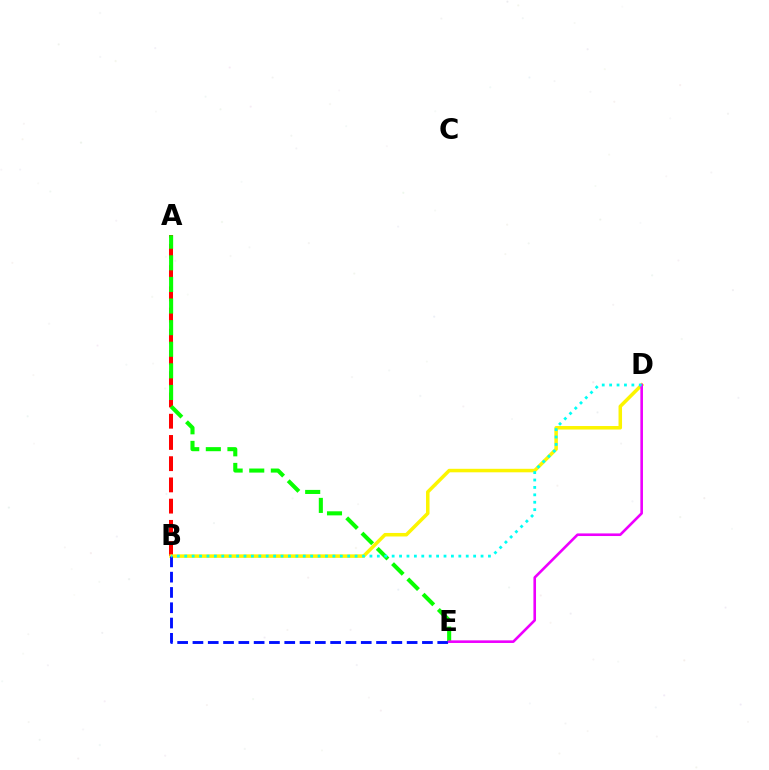{('A', 'B'): [{'color': '#ff0000', 'line_style': 'dashed', 'thickness': 2.88}], ('B', 'D'): [{'color': '#fcf500', 'line_style': 'solid', 'thickness': 2.53}, {'color': '#00fff6', 'line_style': 'dotted', 'thickness': 2.01}], ('A', 'E'): [{'color': '#08ff00', 'line_style': 'dashed', 'thickness': 2.93}], ('B', 'E'): [{'color': '#0010ff', 'line_style': 'dashed', 'thickness': 2.08}], ('D', 'E'): [{'color': '#ee00ff', 'line_style': 'solid', 'thickness': 1.88}]}